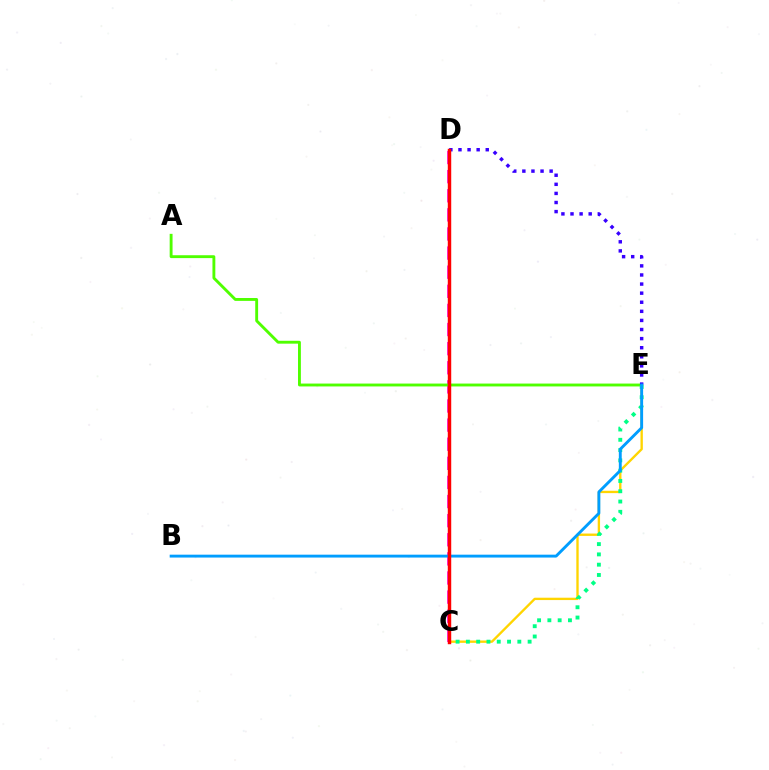{('C', 'E'): [{'color': '#ffd500', 'line_style': 'solid', 'thickness': 1.69}, {'color': '#00ff86', 'line_style': 'dotted', 'thickness': 2.8}], ('C', 'D'): [{'color': '#ff00ed', 'line_style': 'dashed', 'thickness': 2.6}, {'color': '#ff0000', 'line_style': 'solid', 'thickness': 2.48}], ('A', 'E'): [{'color': '#4fff00', 'line_style': 'solid', 'thickness': 2.07}], ('D', 'E'): [{'color': '#3700ff', 'line_style': 'dotted', 'thickness': 2.47}], ('B', 'E'): [{'color': '#009eff', 'line_style': 'solid', 'thickness': 2.07}]}